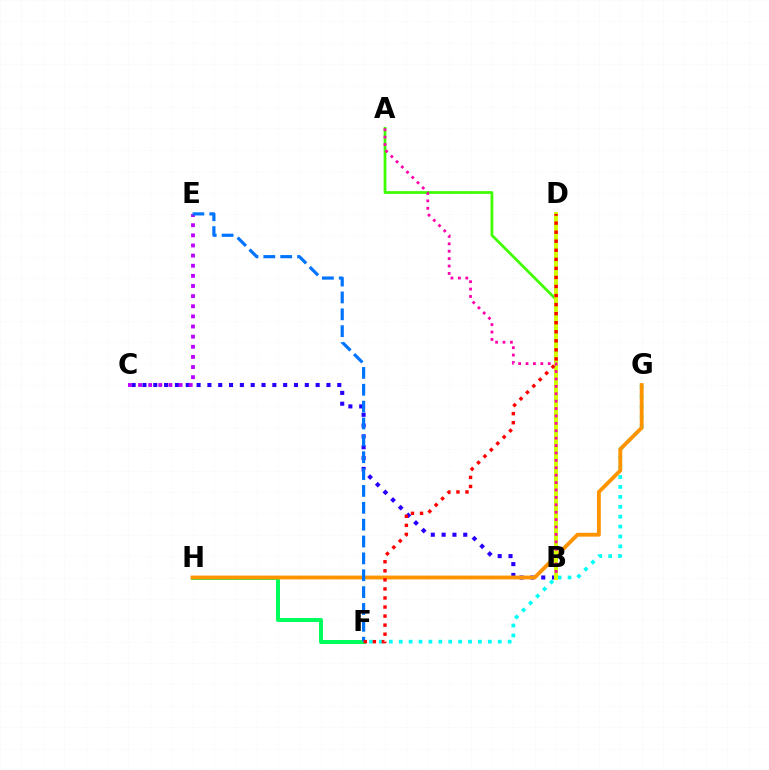{('F', 'H'): [{'color': '#00ff5c', 'line_style': 'solid', 'thickness': 2.88}], ('F', 'G'): [{'color': '#00fff6', 'line_style': 'dotted', 'thickness': 2.69}], ('B', 'C'): [{'color': '#2500ff', 'line_style': 'dotted', 'thickness': 2.94}], ('C', 'E'): [{'color': '#b900ff', 'line_style': 'dotted', 'thickness': 2.75}], ('G', 'H'): [{'color': '#ff9400', 'line_style': 'solid', 'thickness': 2.78}], ('A', 'B'): [{'color': '#3dff00', 'line_style': 'solid', 'thickness': 1.98}, {'color': '#ff00ac', 'line_style': 'dotted', 'thickness': 2.01}], ('E', 'F'): [{'color': '#0074ff', 'line_style': 'dashed', 'thickness': 2.29}], ('B', 'D'): [{'color': '#d1ff00', 'line_style': 'solid', 'thickness': 2.88}], ('D', 'F'): [{'color': '#ff0000', 'line_style': 'dotted', 'thickness': 2.46}]}